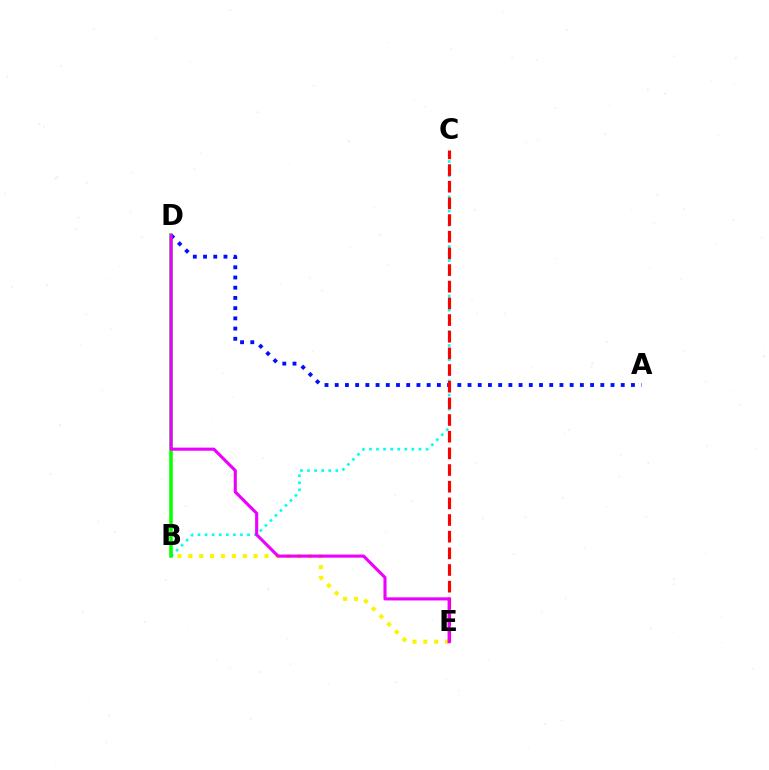{('B', 'C'): [{'color': '#00fff6', 'line_style': 'dotted', 'thickness': 1.92}], ('B', 'E'): [{'color': '#fcf500', 'line_style': 'dotted', 'thickness': 2.96}], ('B', 'D'): [{'color': '#08ff00', 'line_style': 'solid', 'thickness': 2.54}], ('A', 'D'): [{'color': '#0010ff', 'line_style': 'dotted', 'thickness': 2.78}], ('C', 'E'): [{'color': '#ff0000', 'line_style': 'dashed', 'thickness': 2.26}], ('D', 'E'): [{'color': '#ee00ff', 'line_style': 'solid', 'thickness': 2.24}]}